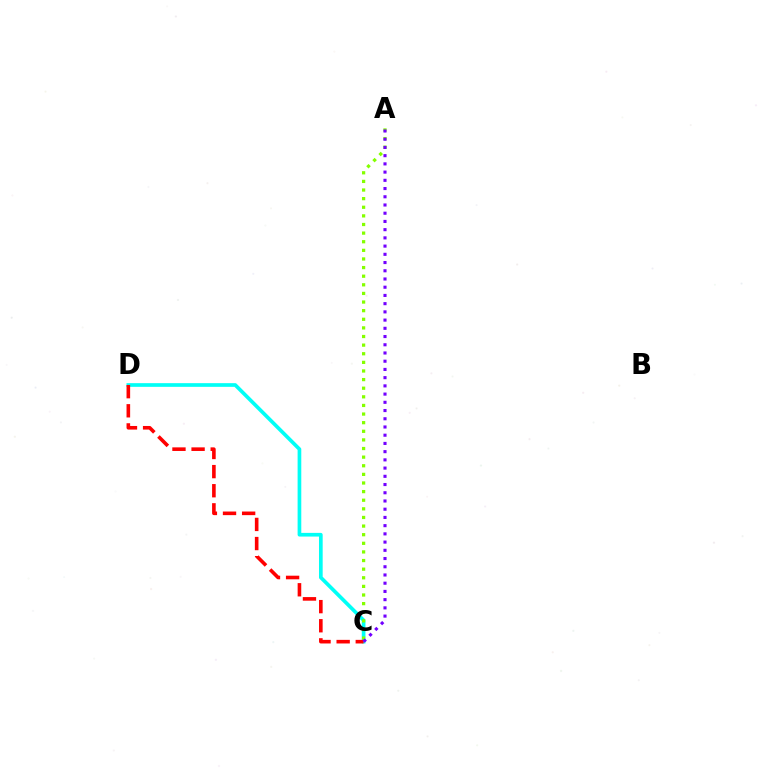{('C', 'D'): [{'color': '#00fff6', 'line_style': 'solid', 'thickness': 2.65}, {'color': '#ff0000', 'line_style': 'dashed', 'thickness': 2.6}], ('A', 'C'): [{'color': '#84ff00', 'line_style': 'dotted', 'thickness': 2.34}, {'color': '#7200ff', 'line_style': 'dotted', 'thickness': 2.23}]}